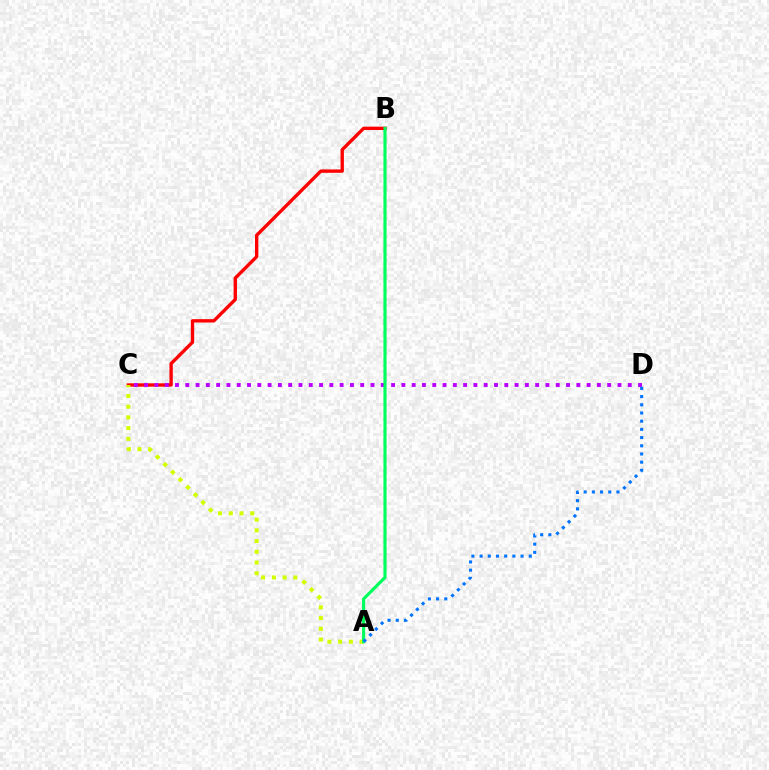{('B', 'C'): [{'color': '#ff0000', 'line_style': 'solid', 'thickness': 2.42}], ('C', 'D'): [{'color': '#b900ff', 'line_style': 'dotted', 'thickness': 2.8}], ('A', 'C'): [{'color': '#d1ff00', 'line_style': 'dotted', 'thickness': 2.91}], ('A', 'B'): [{'color': '#00ff5c', 'line_style': 'solid', 'thickness': 2.26}], ('A', 'D'): [{'color': '#0074ff', 'line_style': 'dotted', 'thickness': 2.23}]}